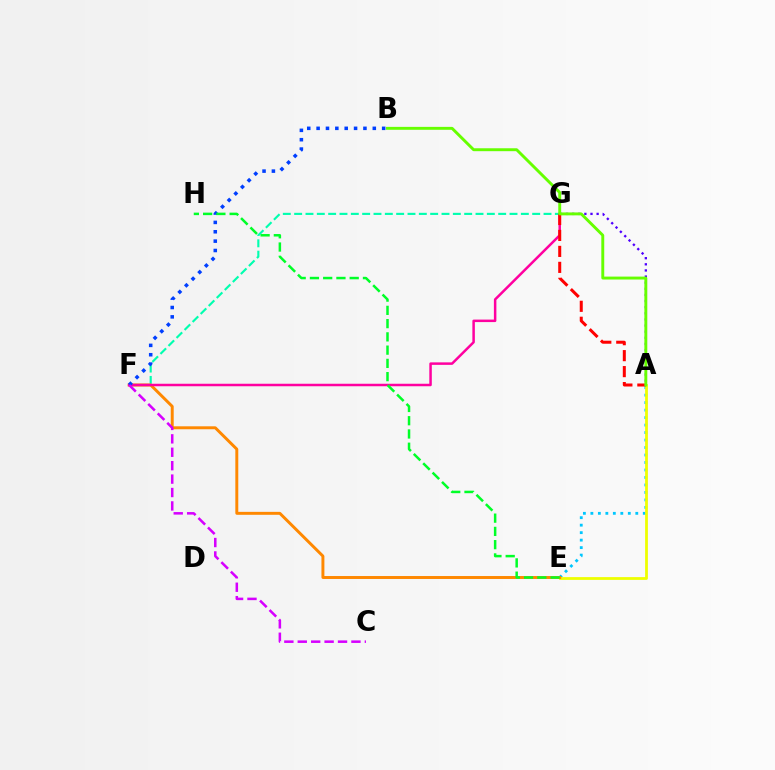{('A', 'E'): [{'color': '#00c7ff', 'line_style': 'dotted', 'thickness': 2.03}, {'color': '#eeff00', 'line_style': 'solid', 'thickness': 2.0}], ('A', 'G'): [{'color': '#4f00ff', 'line_style': 'dotted', 'thickness': 1.66}, {'color': '#ff0000', 'line_style': 'dashed', 'thickness': 2.17}], ('F', 'G'): [{'color': '#00ffaf', 'line_style': 'dashed', 'thickness': 1.54}, {'color': '#ff00a0', 'line_style': 'solid', 'thickness': 1.8}], ('E', 'F'): [{'color': '#ff8800', 'line_style': 'solid', 'thickness': 2.12}], ('A', 'B'): [{'color': '#66ff00', 'line_style': 'solid', 'thickness': 2.1}], ('B', 'F'): [{'color': '#003fff', 'line_style': 'dotted', 'thickness': 2.54}], ('C', 'F'): [{'color': '#d600ff', 'line_style': 'dashed', 'thickness': 1.82}], ('E', 'H'): [{'color': '#00ff27', 'line_style': 'dashed', 'thickness': 1.8}]}